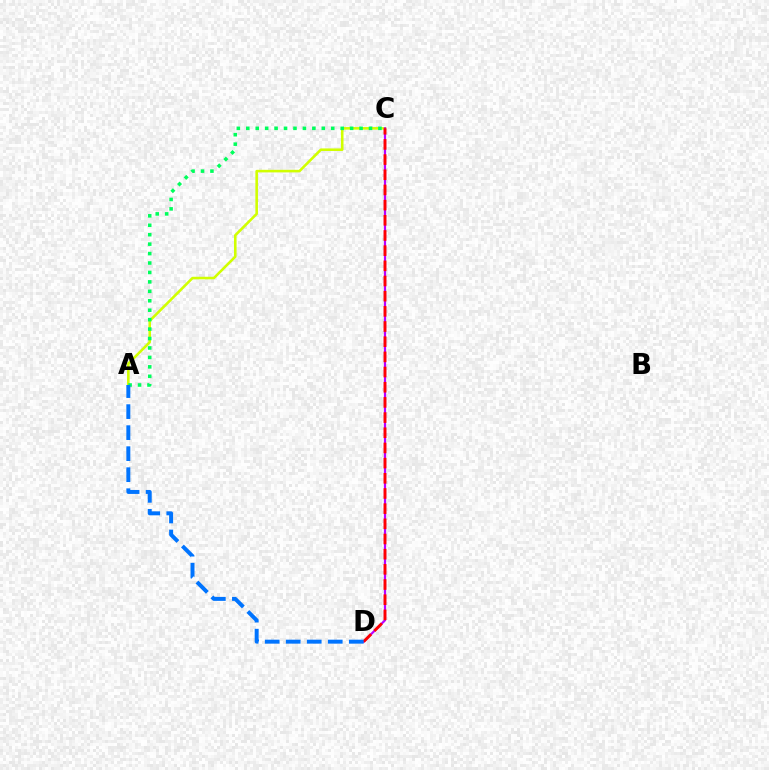{('A', 'C'): [{'color': '#d1ff00', 'line_style': 'solid', 'thickness': 1.86}, {'color': '#00ff5c', 'line_style': 'dotted', 'thickness': 2.56}], ('C', 'D'): [{'color': '#b900ff', 'line_style': 'solid', 'thickness': 1.59}, {'color': '#ff0000', 'line_style': 'dashed', 'thickness': 2.06}], ('A', 'D'): [{'color': '#0074ff', 'line_style': 'dashed', 'thickness': 2.86}]}